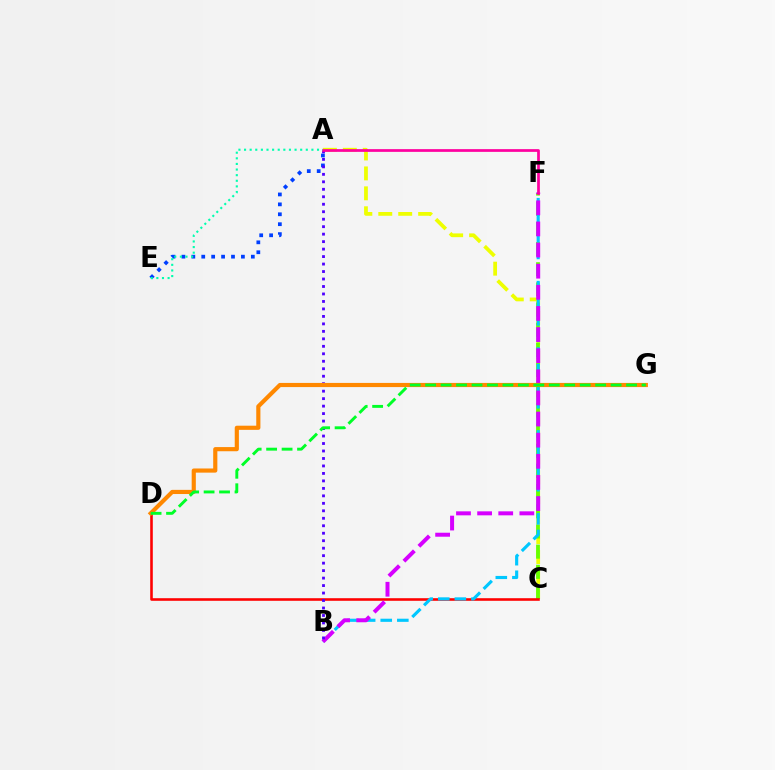{('A', 'E'): [{'color': '#003fff', 'line_style': 'dotted', 'thickness': 2.69}, {'color': '#00ffaf', 'line_style': 'dotted', 'thickness': 1.53}], ('A', 'C'): [{'color': '#eeff00', 'line_style': 'dashed', 'thickness': 2.71}], ('C', 'F'): [{'color': '#66ff00', 'line_style': 'dashed', 'thickness': 2.74}], ('C', 'D'): [{'color': '#ff0000', 'line_style': 'solid', 'thickness': 1.86}], ('B', 'F'): [{'color': '#00c7ff', 'line_style': 'dashed', 'thickness': 2.25}, {'color': '#d600ff', 'line_style': 'dashed', 'thickness': 2.87}], ('A', 'B'): [{'color': '#4f00ff', 'line_style': 'dotted', 'thickness': 2.03}], ('D', 'G'): [{'color': '#ff8800', 'line_style': 'solid', 'thickness': 2.99}, {'color': '#00ff27', 'line_style': 'dashed', 'thickness': 2.1}], ('A', 'F'): [{'color': '#ff00a0', 'line_style': 'solid', 'thickness': 1.96}]}